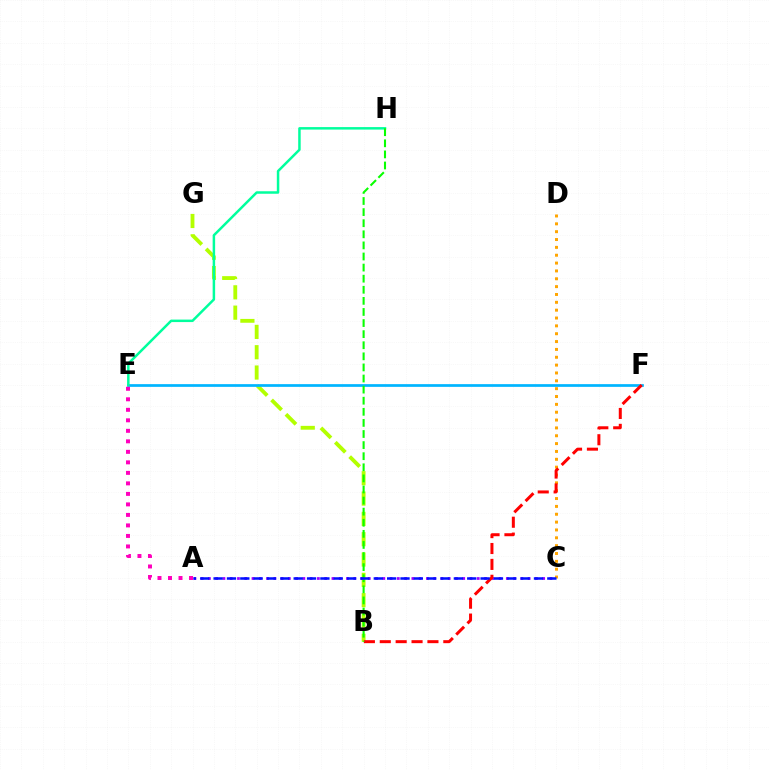{('C', 'D'): [{'color': '#ffa500', 'line_style': 'dotted', 'thickness': 2.13}], ('B', 'G'): [{'color': '#b3ff00', 'line_style': 'dashed', 'thickness': 2.76}], ('E', 'F'): [{'color': '#00b5ff', 'line_style': 'solid', 'thickness': 1.96}], ('E', 'H'): [{'color': '#00ff9d', 'line_style': 'solid', 'thickness': 1.79}], ('A', 'C'): [{'color': '#9b00ff', 'line_style': 'dotted', 'thickness': 1.97}, {'color': '#0010ff', 'line_style': 'dashed', 'thickness': 1.81}], ('B', 'F'): [{'color': '#ff0000', 'line_style': 'dashed', 'thickness': 2.16}], ('A', 'E'): [{'color': '#ff00bd', 'line_style': 'dotted', 'thickness': 2.86}], ('B', 'H'): [{'color': '#08ff00', 'line_style': 'dashed', 'thickness': 1.51}]}